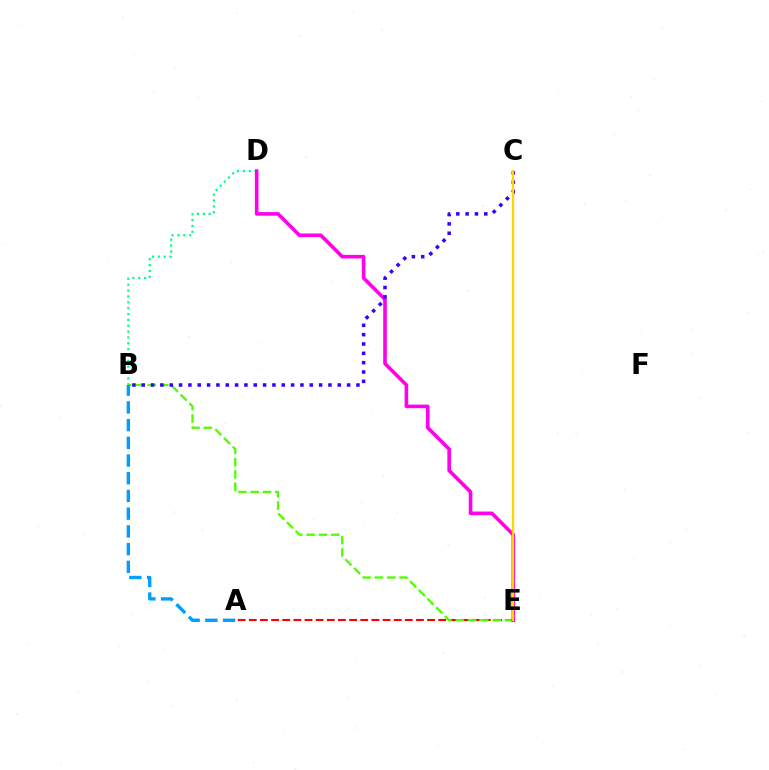{('B', 'D'): [{'color': '#00ff86', 'line_style': 'dotted', 'thickness': 1.59}], ('A', 'E'): [{'color': '#ff0000', 'line_style': 'dashed', 'thickness': 1.51}], ('B', 'E'): [{'color': '#4fff00', 'line_style': 'dashed', 'thickness': 1.67}], ('D', 'E'): [{'color': '#ff00ed', 'line_style': 'solid', 'thickness': 2.59}], ('A', 'B'): [{'color': '#009eff', 'line_style': 'dashed', 'thickness': 2.41}], ('B', 'C'): [{'color': '#3700ff', 'line_style': 'dotted', 'thickness': 2.54}], ('C', 'E'): [{'color': '#ffd500', 'line_style': 'solid', 'thickness': 1.64}]}